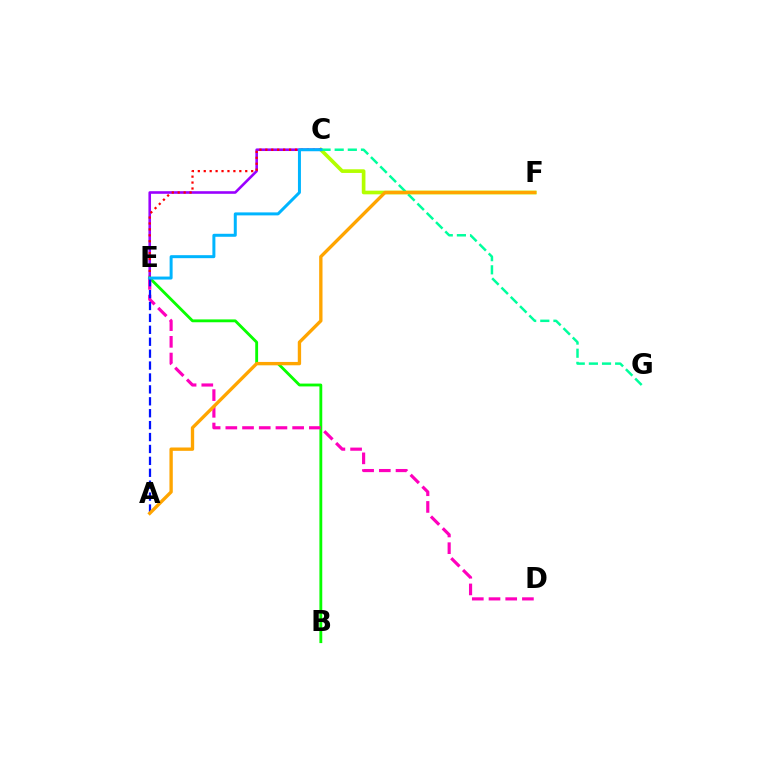{('C', 'F'): [{'color': '#b3ff00', 'line_style': 'solid', 'thickness': 2.64}], ('C', 'E'): [{'color': '#9b00ff', 'line_style': 'solid', 'thickness': 1.88}, {'color': '#ff0000', 'line_style': 'dotted', 'thickness': 1.61}, {'color': '#00b5ff', 'line_style': 'solid', 'thickness': 2.15}], ('C', 'G'): [{'color': '#00ff9d', 'line_style': 'dashed', 'thickness': 1.78}], ('B', 'E'): [{'color': '#08ff00', 'line_style': 'solid', 'thickness': 2.05}], ('D', 'E'): [{'color': '#ff00bd', 'line_style': 'dashed', 'thickness': 2.27}], ('A', 'E'): [{'color': '#0010ff', 'line_style': 'dashed', 'thickness': 1.62}], ('A', 'F'): [{'color': '#ffa500', 'line_style': 'solid', 'thickness': 2.4}]}